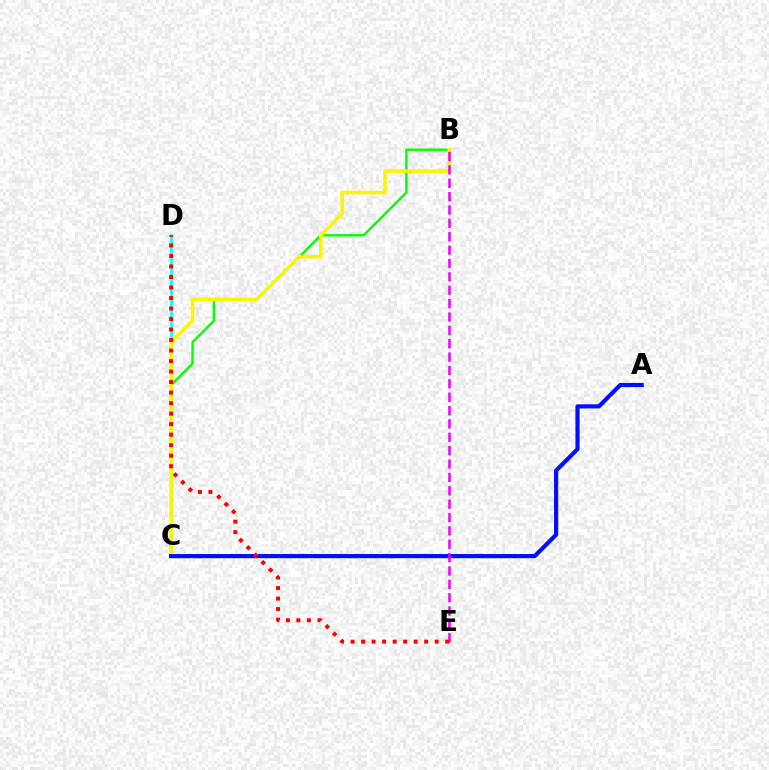{('B', 'C'): [{'color': '#08ff00', 'line_style': 'solid', 'thickness': 1.74}, {'color': '#fcf500', 'line_style': 'solid', 'thickness': 2.57}], ('C', 'D'): [{'color': '#00fff6', 'line_style': 'solid', 'thickness': 1.88}], ('A', 'C'): [{'color': '#0010ff', 'line_style': 'solid', 'thickness': 3.0}], ('B', 'E'): [{'color': '#ee00ff', 'line_style': 'dashed', 'thickness': 1.82}], ('D', 'E'): [{'color': '#ff0000', 'line_style': 'dotted', 'thickness': 2.86}]}